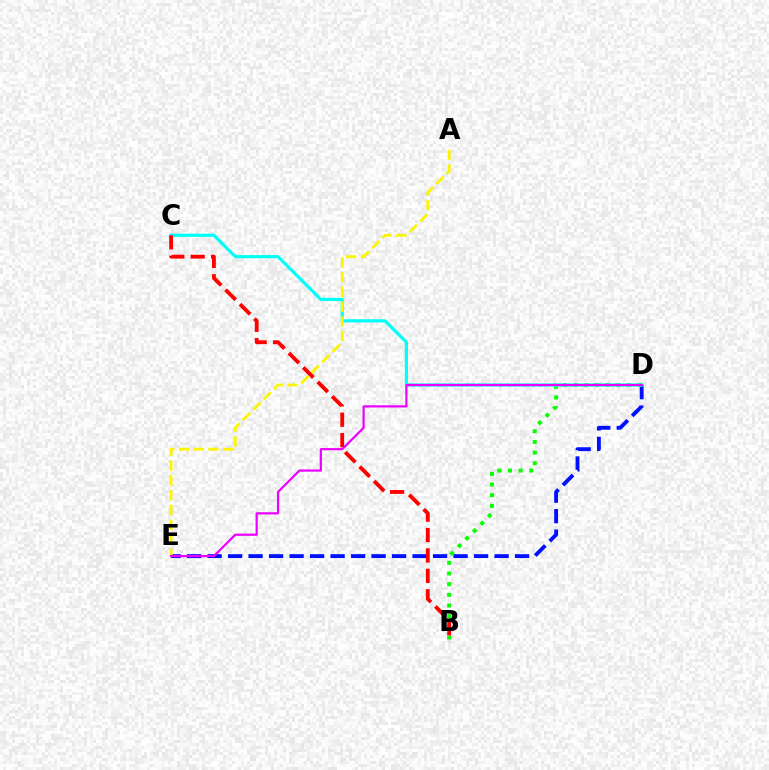{('D', 'E'): [{'color': '#0010ff', 'line_style': 'dashed', 'thickness': 2.78}, {'color': '#ee00ff', 'line_style': 'solid', 'thickness': 1.58}], ('B', 'D'): [{'color': '#08ff00', 'line_style': 'dotted', 'thickness': 2.9}], ('C', 'D'): [{'color': '#00fff6', 'line_style': 'solid', 'thickness': 2.28}], ('B', 'C'): [{'color': '#ff0000', 'line_style': 'dashed', 'thickness': 2.77}], ('A', 'E'): [{'color': '#fcf500', 'line_style': 'dashed', 'thickness': 2.0}]}